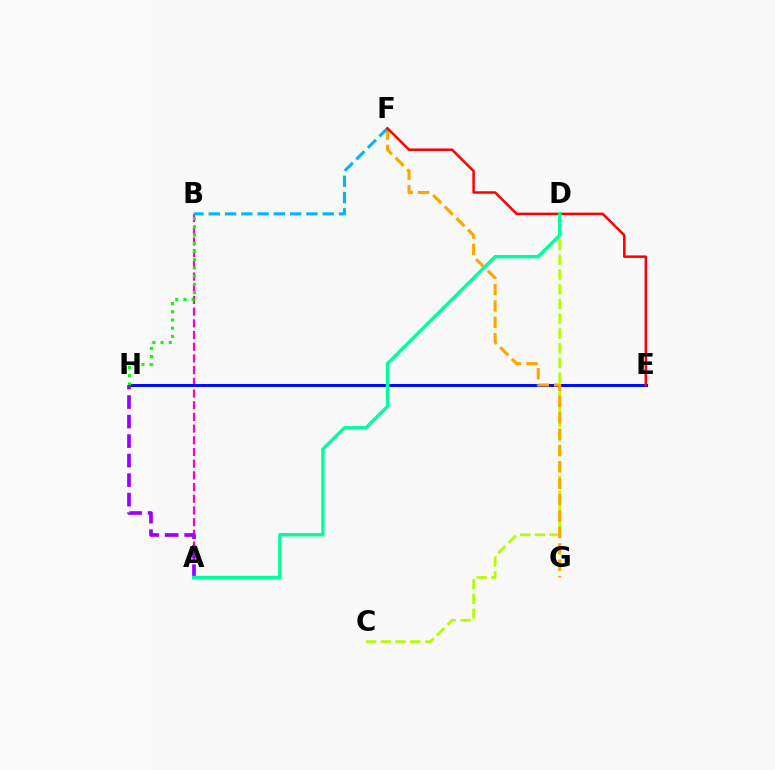{('C', 'D'): [{'color': '#b3ff00', 'line_style': 'dashed', 'thickness': 2.0}], ('A', 'B'): [{'color': '#ff00bd', 'line_style': 'dashed', 'thickness': 1.59}], ('E', 'H'): [{'color': '#0010ff', 'line_style': 'solid', 'thickness': 2.16}], ('F', 'G'): [{'color': '#ffa500', 'line_style': 'dashed', 'thickness': 2.22}], ('B', 'H'): [{'color': '#08ff00', 'line_style': 'dotted', 'thickness': 2.23}], ('A', 'H'): [{'color': '#9b00ff', 'line_style': 'dashed', 'thickness': 2.65}], ('B', 'F'): [{'color': '#00b5ff', 'line_style': 'dashed', 'thickness': 2.21}], ('E', 'F'): [{'color': '#ff0000', 'line_style': 'solid', 'thickness': 1.81}], ('A', 'D'): [{'color': '#00ff9d', 'line_style': 'solid', 'thickness': 2.44}]}